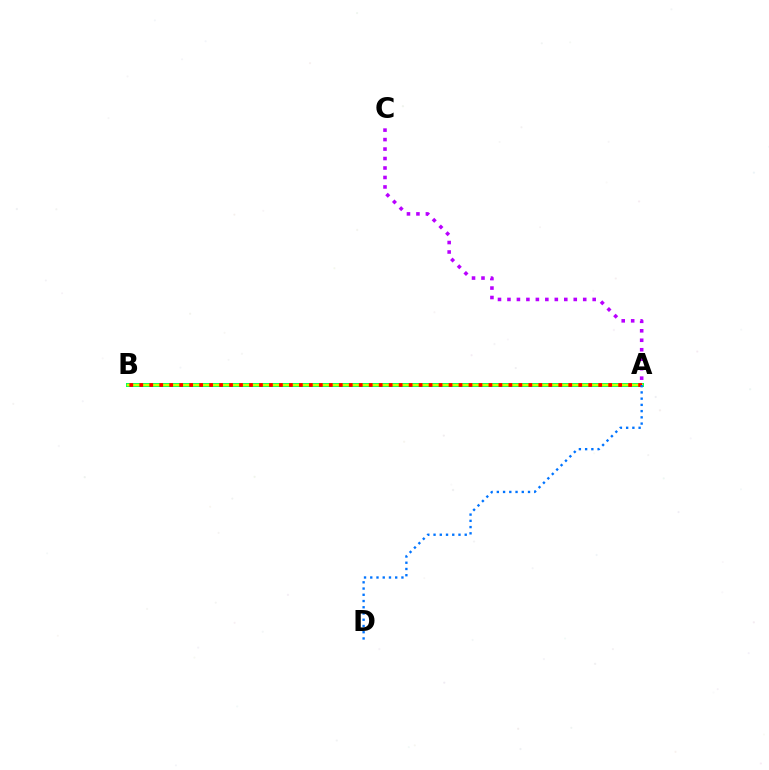{('A', 'B'): [{'color': '#00ff5c', 'line_style': 'solid', 'thickness': 2.87}, {'color': '#d1ff00', 'line_style': 'solid', 'thickness': 1.64}, {'color': '#ff0000', 'line_style': 'dotted', 'thickness': 2.71}], ('A', 'C'): [{'color': '#b900ff', 'line_style': 'dotted', 'thickness': 2.57}], ('A', 'D'): [{'color': '#0074ff', 'line_style': 'dotted', 'thickness': 1.69}]}